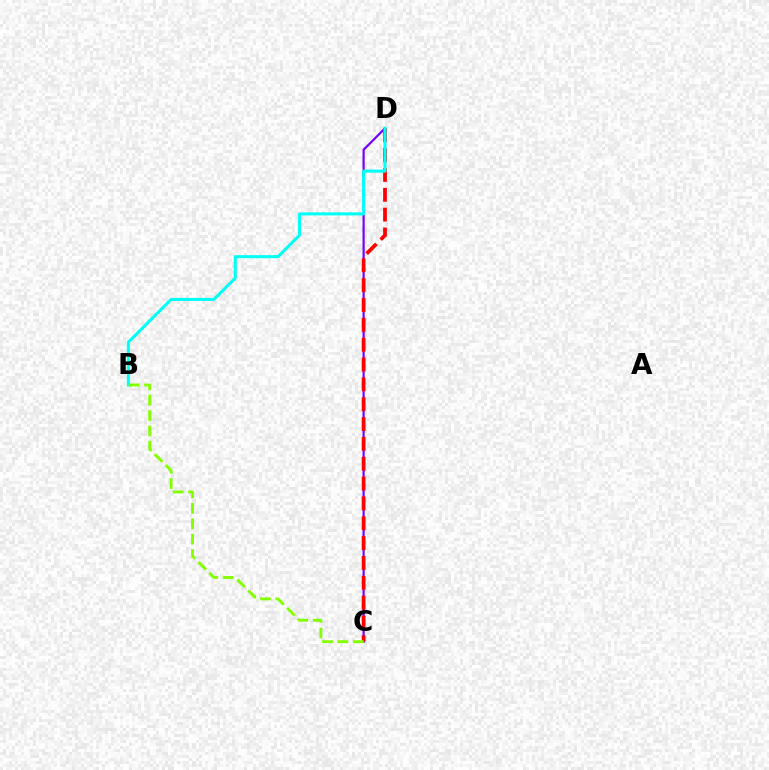{('C', 'D'): [{'color': '#7200ff', 'line_style': 'solid', 'thickness': 1.55}, {'color': '#ff0000', 'line_style': 'dashed', 'thickness': 2.7}], ('B', 'D'): [{'color': '#00fff6', 'line_style': 'solid', 'thickness': 2.19}], ('B', 'C'): [{'color': '#84ff00', 'line_style': 'dashed', 'thickness': 2.09}]}